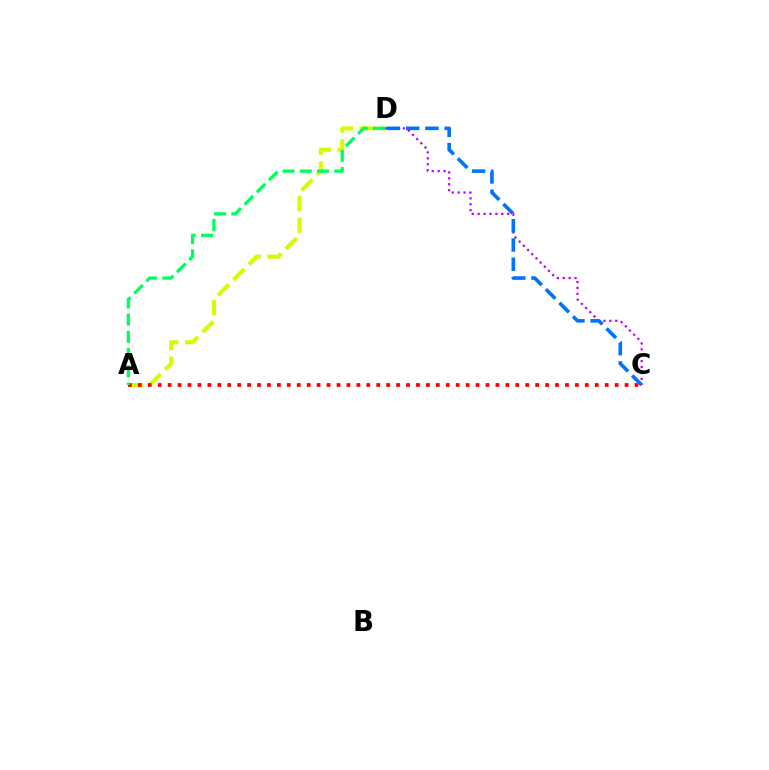{('C', 'D'): [{'color': '#b900ff', 'line_style': 'dotted', 'thickness': 1.61}, {'color': '#0074ff', 'line_style': 'dashed', 'thickness': 2.61}], ('A', 'D'): [{'color': '#d1ff00', 'line_style': 'dashed', 'thickness': 2.95}, {'color': '#00ff5c', 'line_style': 'dashed', 'thickness': 2.34}], ('A', 'C'): [{'color': '#ff0000', 'line_style': 'dotted', 'thickness': 2.7}]}